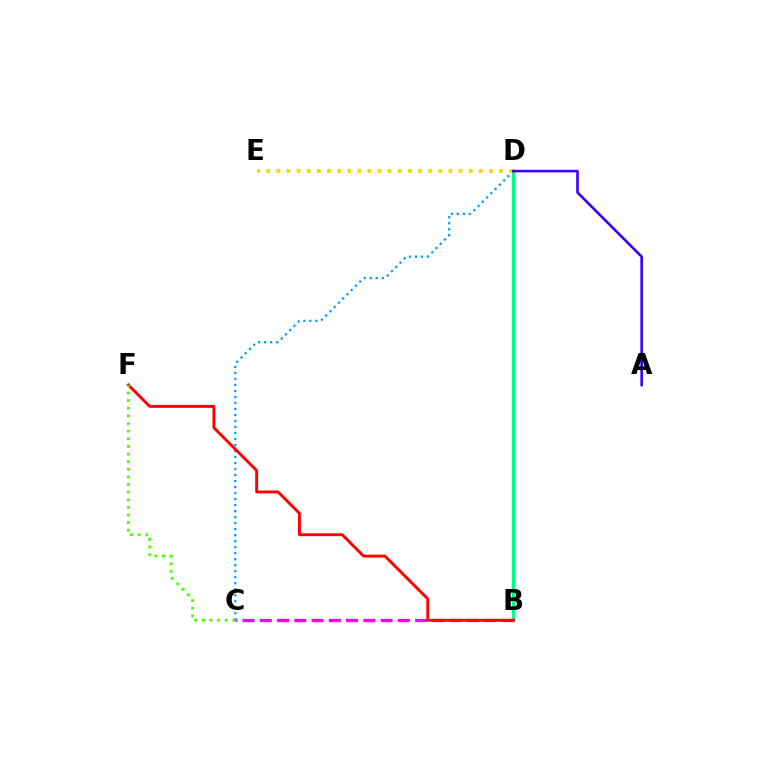{('C', 'D'): [{'color': '#009eff', 'line_style': 'dotted', 'thickness': 1.63}], ('B', 'D'): [{'color': '#00ff86', 'line_style': 'solid', 'thickness': 2.48}], ('B', 'C'): [{'color': '#ff00ed', 'line_style': 'dashed', 'thickness': 2.35}], ('D', 'E'): [{'color': '#ffd500', 'line_style': 'dotted', 'thickness': 2.75}], ('A', 'D'): [{'color': '#3700ff', 'line_style': 'solid', 'thickness': 1.88}], ('B', 'F'): [{'color': '#ff0000', 'line_style': 'solid', 'thickness': 2.09}], ('C', 'F'): [{'color': '#4fff00', 'line_style': 'dotted', 'thickness': 2.07}]}